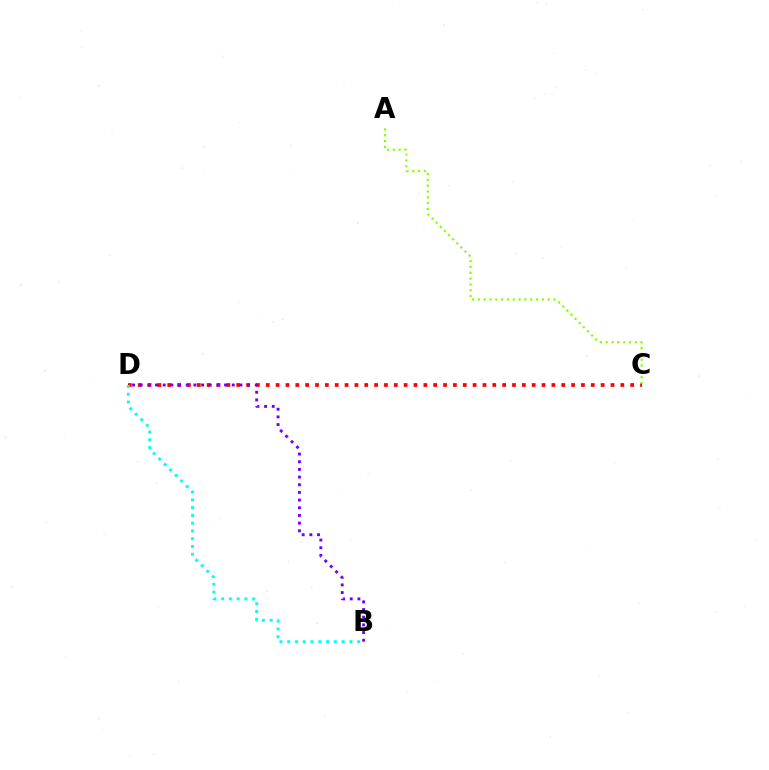{('C', 'D'): [{'color': '#ff0000', 'line_style': 'dotted', 'thickness': 2.68}], ('A', 'C'): [{'color': '#84ff00', 'line_style': 'dotted', 'thickness': 1.58}], ('B', 'D'): [{'color': '#7200ff', 'line_style': 'dotted', 'thickness': 2.08}, {'color': '#00fff6', 'line_style': 'dotted', 'thickness': 2.11}]}